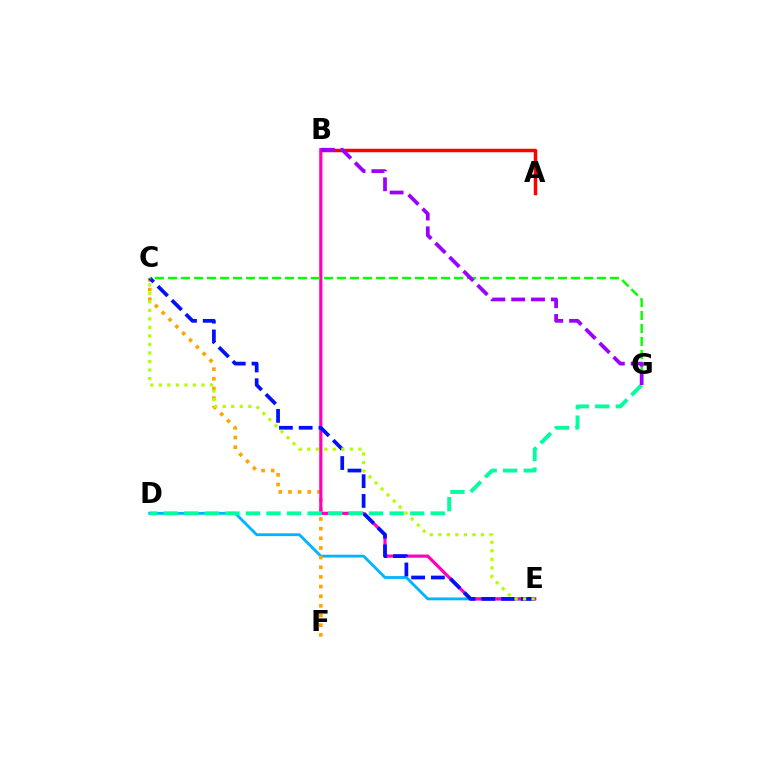{('A', 'B'): [{'color': '#ff0000', 'line_style': 'solid', 'thickness': 2.51}], ('D', 'E'): [{'color': '#00b5ff', 'line_style': 'solid', 'thickness': 2.04}], ('C', 'F'): [{'color': '#ffa500', 'line_style': 'dotted', 'thickness': 2.62}], ('B', 'E'): [{'color': '#ff00bd', 'line_style': 'solid', 'thickness': 2.29}], ('D', 'G'): [{'color': '#00ff9d', 'line_style': 'dashed', 'thickness': 2.79}], ('C', 'E'): [{'color': '#0010ff', 'line_style': 'dashed', 'thickness': 2.68}, {'color': '#b3ff00', 'line_style': 'dotted', 'thickness': 2.32}], ('C', 'G'): [{'color': '#08ff00', 'line_style': 'dashed', 'thickness': 1.77}], ('B', 'G'): [{'color': '#9b00ff', 'line_style': 'dashed', 'thickness': 2.69}]}